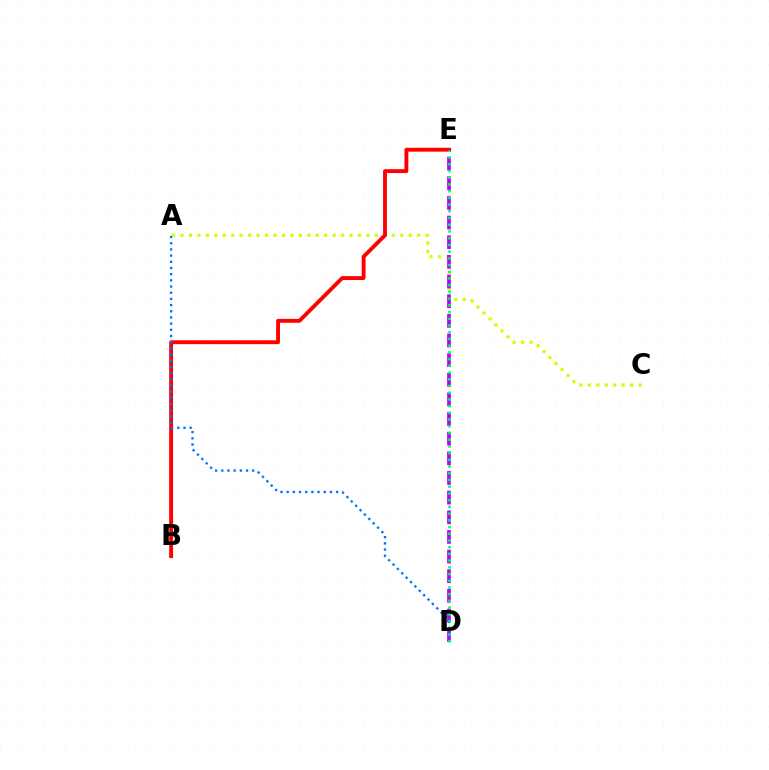{('A', 'C'): [{'color': '#d1ff00', 'line_style': 'dotted', 'thickness': 2.3}], ('B', 'E'): [{'color': '#ff0000', 'line_style': 'solid', 'thickness': 2.79}], ('D', 'E'): [{'color': '#b900ff', 'line_style': 'dashed', 'thickness': 2.67}, {'color': '#00ff5c', 'line_style': 'dotted', 'thickness': 1.83}], ('A', 'D'): [{'color': '#0074ff', 'line_style': 'dotted', 'thickness': 1.68}]}